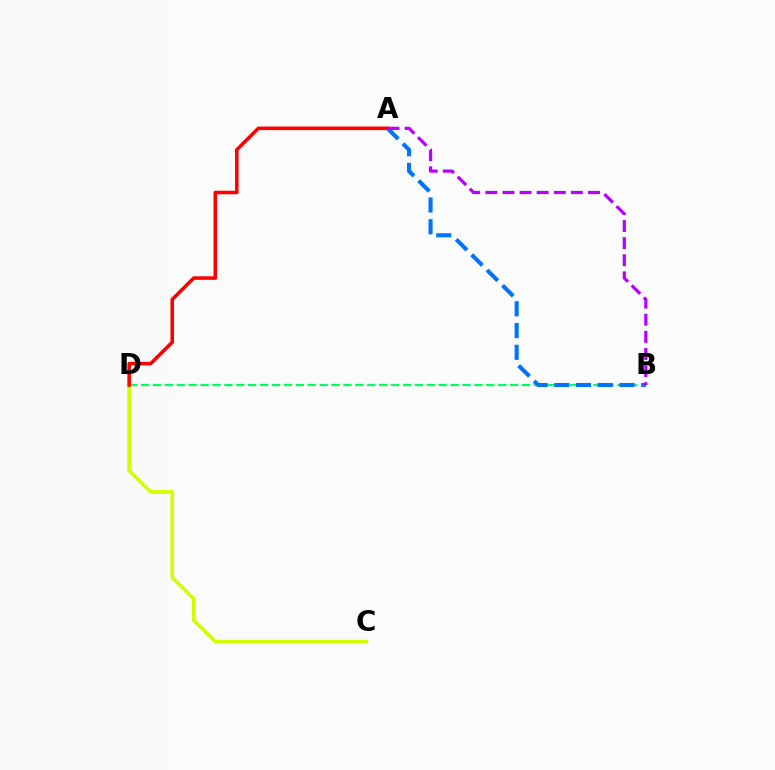{('B', 'D'): [{'color': '#00ff5c', 'line_style': 'dashed', 'thickness': 1.62}], ('C', 'D'): [{'color': '#d1ff00', 'line_style': 'solid', 'thickness': 2.64}], ('A', 'D'): [{'color': '#ff0000', 'line_style': 'solid', 'thickness': 2.56}], ('A', 'B'): [{'color': '#0074ff', 'line_style': 'dashed', 'thickness': 2.95}, {'color': '#b900ff', 'line_style': 'dashed', 'thickness': 2.32}]}